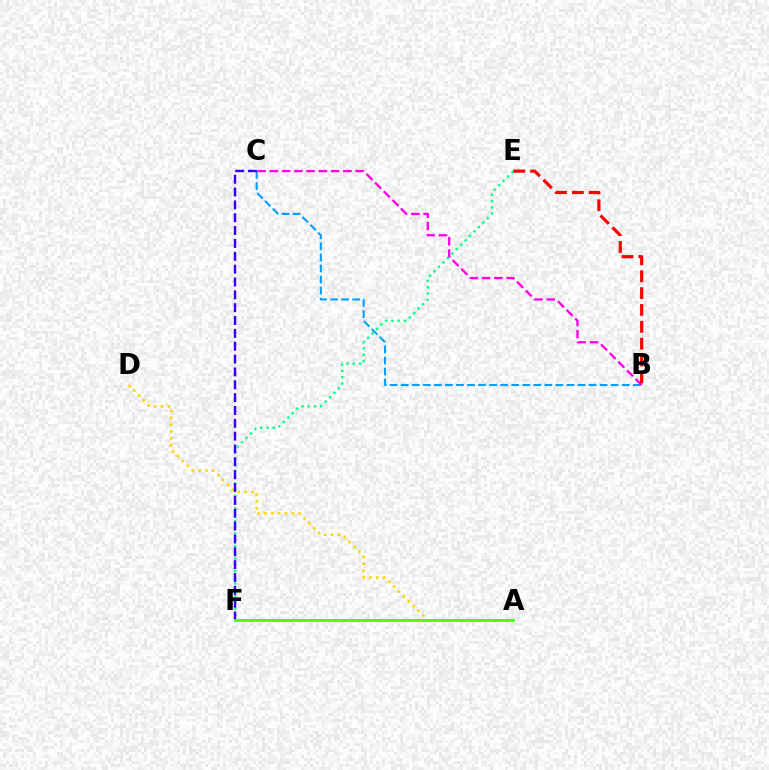{('A', 'D'): [{'color': '#ffd500', 'line_style': 'dotted', 'thickness': 1.87}], ('B', 'C'): [{'color': '#009eff', 'line_style': 'dashed', 'thickness': 1.5}, {'color': '#ff00ed', 'line_style': 'dashed', 'thickness': 1.66}], ('E', 'F'): [{'color': '#00ff86', 'line_style': 'dotted', 'thickness': 1.7}], ('C', 'F'): [{'color': '#3700ff', 'line_style': 'dashed', 'thickness': 1.75}], ('A', 'F'): [{'color': '#4fff00', 'line_style': 'solid', 'thickness': 2.08}], ('B', 'E'): [{'color': '#ff0000', 'line_style': 'dashed', 'thickness': 2.29}]}